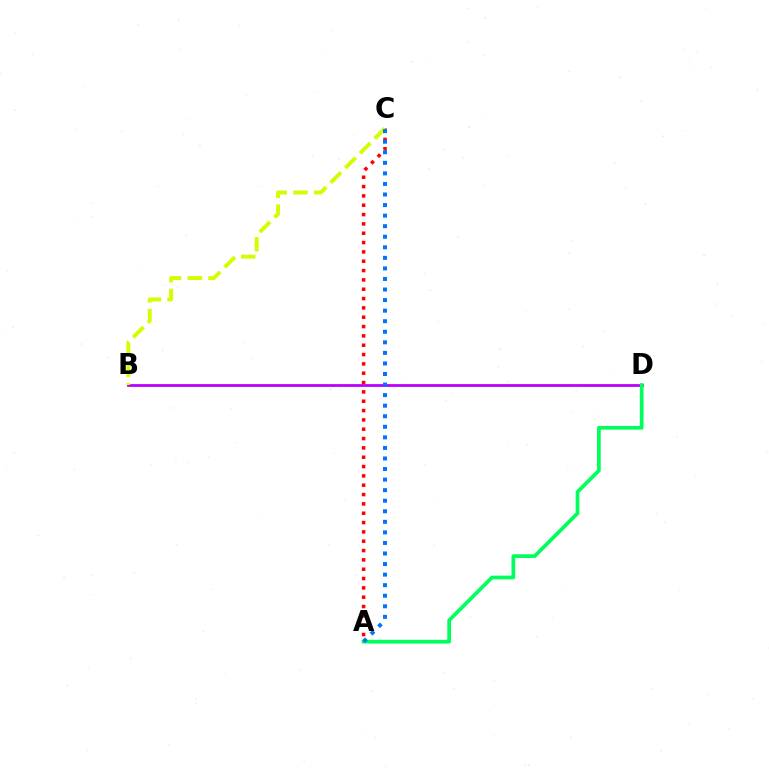{('A', 'C'): [{'color': '#ff0000', 'line_style': 'dotted', 'thickness': 2.54}, {'color': '#0074ff', 'line_style': 'dotted', 'thickness': 2.87}], ('B', 'D'): [{'color': '#b900ff', 'line_style': 'solid', 'thickness': 1.99}], ('B', 'C'): [{'color': '#d1ff00', 'line_style': 'dashed', 'thickness': 2.82}], ('A', 'D'): [{'color': '#00ff5c', 'line_style': 'solid', 'thickness': 2.67}]}